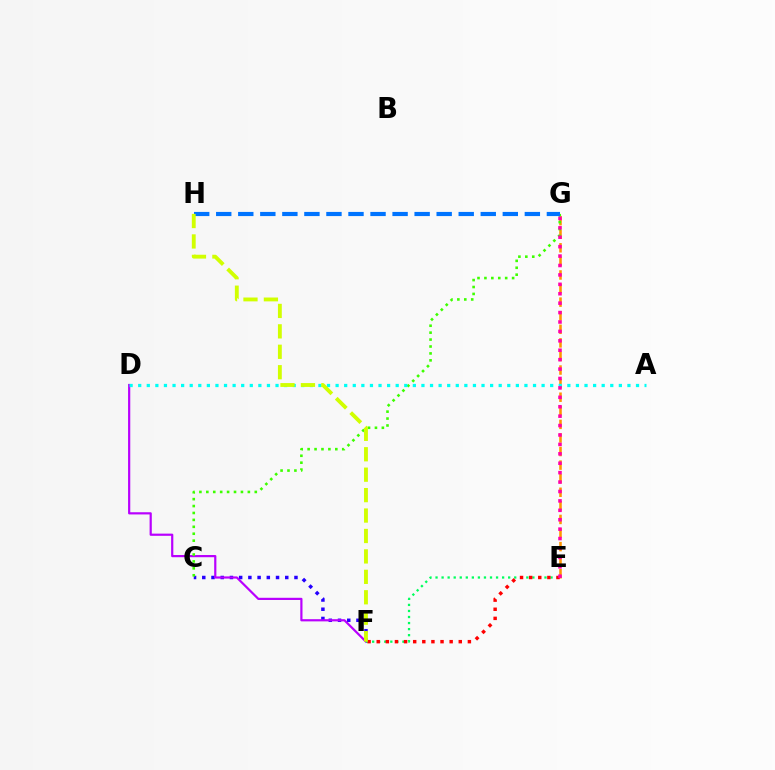{('C', 'F'): [{'color': '#2500ff', 'line_style': 'dotted', 'thickness': 2.5}], ('D', 'F'): [{'color': '#b900ff', 'line_style': 'solid', 'thickness': 1.58}], ('E', 'G'): [{'color': '#ff9400', 'line_style': 'dashed', 'thickness': 1.84}, {'color': '#ff00ac', 'line_style': 'dotted', 'thickness': 2.56}], ('C', 'G'): [{'color': '#3dff00', 'line_style': 'dotted', 'thickness': 1.88}], ('E', 'F'): [{'color': '#00ff5c', 'line_style': 'dotted', 'thickness': 1.64}, {'color': '#ff0000', 'line_style': 'dotted', 'thickness': 2.48}], ('A', 'D'): [{'color': '#00fff6', 'line_style': 'dotted', 'thickness': 2.33}], ('G', 'H'): [{'color': '#0074ff', 'line_style': 'dashed', 'thickness': 2.99}], ('F', 'H'): [{'color': '#d1ff00', 'line_style': 'dashed', 'thickness': 2.78}]}